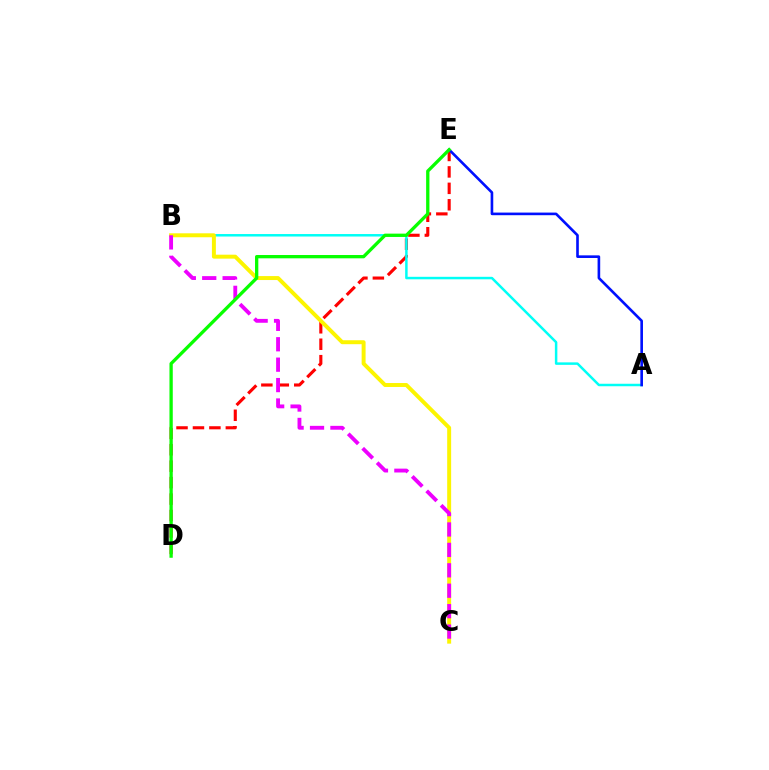{('D', 'E'): [{'color': '#ff0000', 'line_style': 'dashed', 'thickness': 2.23}, {'color': '#08ff00', 'line_style': 'solid', 'thickness': 2.37}], ('A', 'B'): [{'color': '#00fff6', 'line_style': 'solid', 'thickness': 1.79}], ('B', 'C'): [{'color': '#fcf500', 'line_style': 'solid', 'thickness': 2.84}, {'color': '#ee00ff', 'line_style': 'dashed', 'thickness': 2.77}], ('A', 'E'): [{'color': '#0010ff', 'line_style': 'solid', 'thickness': 1.89}]}